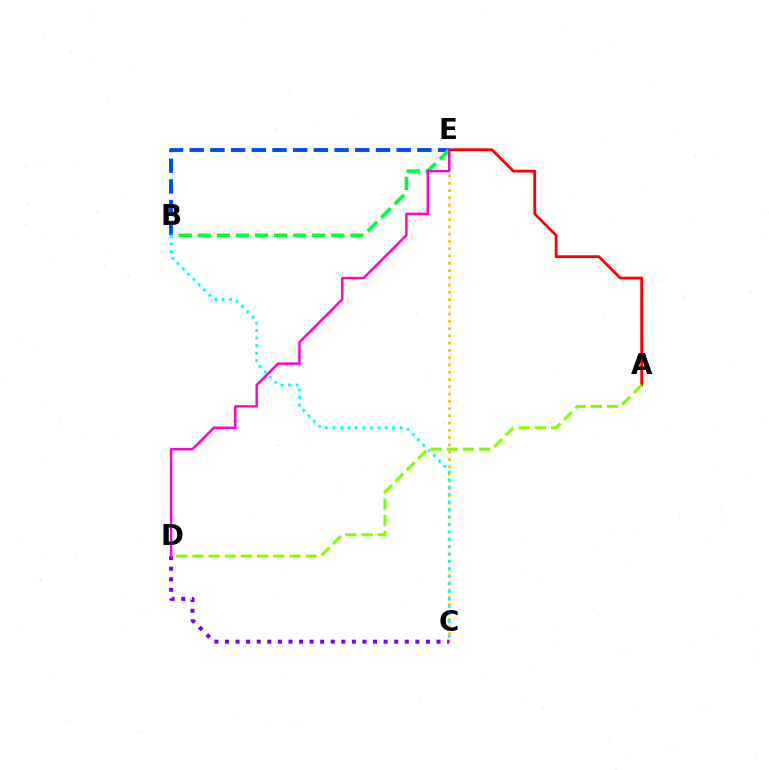{('A', 'E'): [{'color': '#ff0000', 'line_style': 'solid', 'thickness': 2.01}], ('C', 'E'): [{'color': '#ffbd00', 'line_style': 'dotted', 'thickness': 1.97}], ('B', 'E'): [{'color': '#004bff', 'line_style': 'dashed', 'thickness': 2.81}, {'color': '#00ff39', 'line_style': 'dashed', 'thickness': 2.59}], ('C', 'D'): [{'color': '#7200ff', 'line_style': 'dotted', 'thickness': 2.87}], ('B', 'C'): [{'color': '#00fff6', 'line_style': 'dotted', 'thickness': 2.03}], ('D', 'E'): [{'color': '#ff00cf', 'line_style': 'solid', 'thickness': 1.76}], ('A', 'D'): [{'color': '#84ff00', 'line_style': 'dashed', 'thickness': 2.2}]}